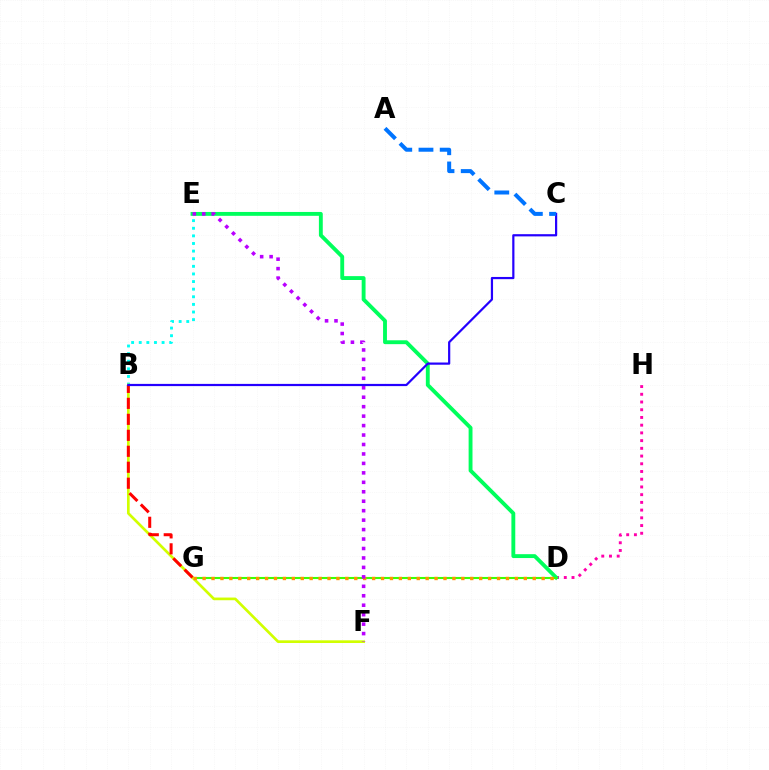{('B', 'E'): [{'color': '#00fff6', 'line_style': 'dotted', 'thickness': 2.07}], ('D', 'H'): [{'color': '#ff00ac', 'line_style': 'dotted', 'thickness': 2.1}], ('D', 'E'): [{'color': '#00ff5c', 'line_style': 'solid', 'thickness': 2.79}], ('D', 'G'): [{'color': '#3dff00', 'line_style': 'solid', 'thickness': 1.5}, {'color': '#ff9400', 'line_style': 'dotted', 'thickness': 2.42}], ('B', 'F'): [{'color': '#d1ff00', 'line_style': 'solid', 'thickness': 1.93}], ('B', 'G'): [{'color': '#ff0000', 'line_style': 'dashed', 'thickness': 2.17}], ('B', 'C'): [{'color': '#2500ff', 'line_style': 'solid', 'thickness': 1.59}], ('E', 'F'): [{'color': '#b900ff', 'line_style': 'dotted', 'thickness': 2.57}], ('A', 'C'): [{'color': '#0074ff', 'line_style': 'dashed', 'thickness': 2.88}]}